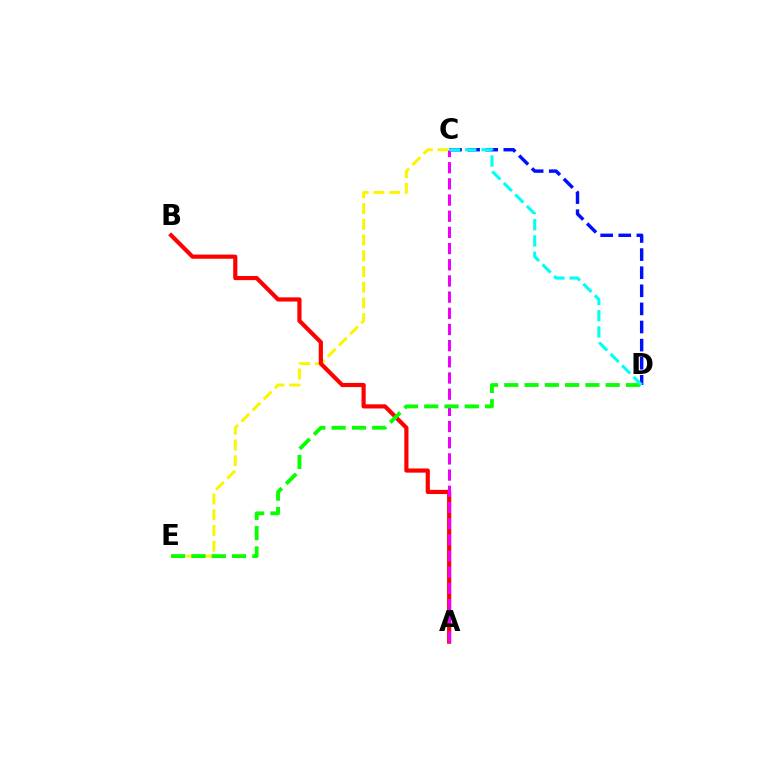{('C', 'D'): [{'color': '#0010ff', 'line_style': 'dashed', 'thickness': 2.46}, {'color': '#00fff6', 'line_style': 'dashed', 'thickness': 2.21}], ('C', 'E'): [{'color': '#fcf500', 'line_style': 'dashed', 'thickness': 2.14}], ('A', 'B'): [{'color': '#ff0000', 'line_style': 'solid', 'thickness': 3.0}], ('A', 'C'): [{'color': '#ee00ff', 'line_style': 'dashed', 'thickness': 2.2}], ('D', 'E'): [{'color': '#08ff00', 'line_style': 'dashed', 'thickness': 2.76}]}